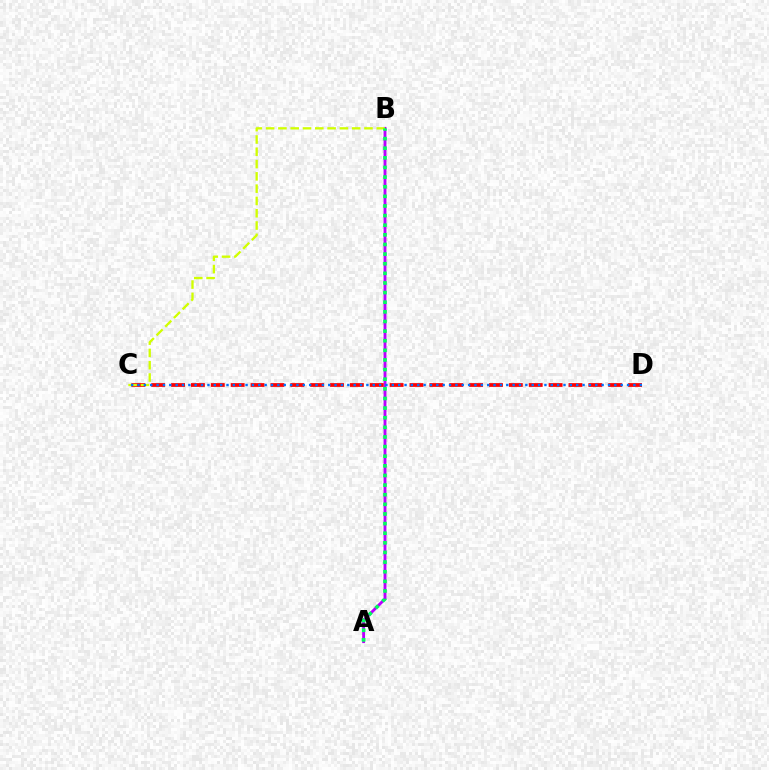{('A', 'B'): [{'color': '#b900ff', 'line_style': 'solid', 'thickness': 2.06}, {'color': '#00ff5c', 'line_style': 'dotted', 'thickness': 2.62}], ('C', 'D'): [{'color': '#ff0000', 'line_style': 'dashed', 'thickness': 2.7}, {'color': '#0074ff', 'line_style': 'dotted', 'thickness': 1.73}], ('B', 'C'): [{'color': '#d1ff00', 'line_style': 'dashed', 'thickness': 1.67}]}